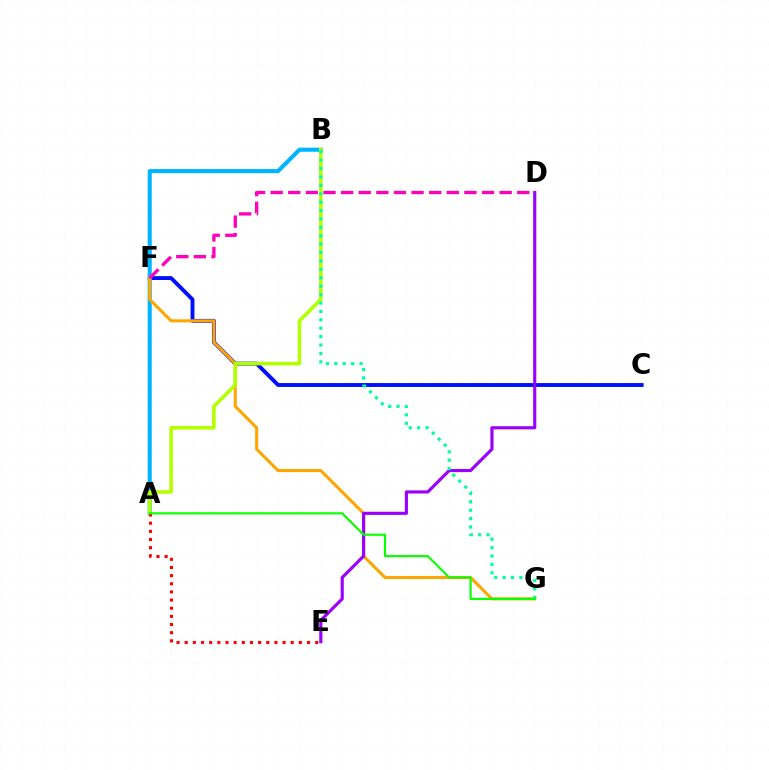{('C', 'F'): [{'color': '#0010ff', 'line_style': 'solid', 'thickness': 2.8}], ('A', 'B'): [{'color': '#00b5ff', 'line_style': 'solid', 'thickness': 2.95}, {'color': '#b3ff00', 'line_style': 'solid', 'thickness': 2.56}], ('F', 'G'): [{'color': '#ffa500', 'line_style': 'solid', 'thickness': 2.18}], ('D', 'E'): [{'color': '#9b00ff', 'line_style': 'solid', 'thickness': 2.26}], ('B', 'G'): [{'color': '#00ff9d', 'line_style': 'dotted', 'thickness': 2.28}], ('A', 'E'): [{'color': '#ff0000', 'line_style': 'dotted', 'thickness': 2.22}], ('A', 'G'): [{'color': '#08ff00', 'line_style': 'solid', 'thickness': 1.54}], ('D', 'F'): [{'color': '#ff00bd', 'line_style': 'dashed', 'thickness': 2.39}]}